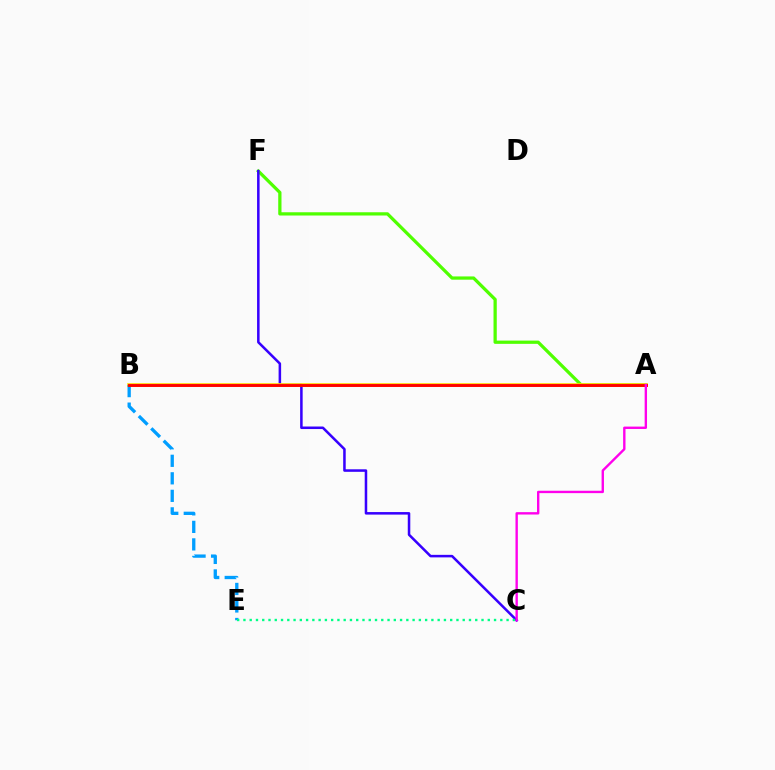{('A', 'F'): [{'color': '#4fff00', 'line_style': 'solid', 'thickness': 2.34}], ('C', 'F'): [{'color': '#3700ff', 'line_style': 'solid', 'thickness': 1.82}], ('A', 'B'): [{'color': '#ffd500', 'line_style': 'solid', 'thickness': 2.62}, {'color': '#ff0000', 'line_style': 'solid', 'thickness': 2.09}], ('B', 'E'): [{'color': '#009eff', 'line_style': 'dashed', 'thickness': 2.38}], ('A', 'C'): [{'color': '#ff00ed', 'line_style': 'solid', 'thickness': 1.71}], ('C', 'E'): [{'color': '#00ff86', 'line_style': 'dotted', 'thickness': 1.7}]}